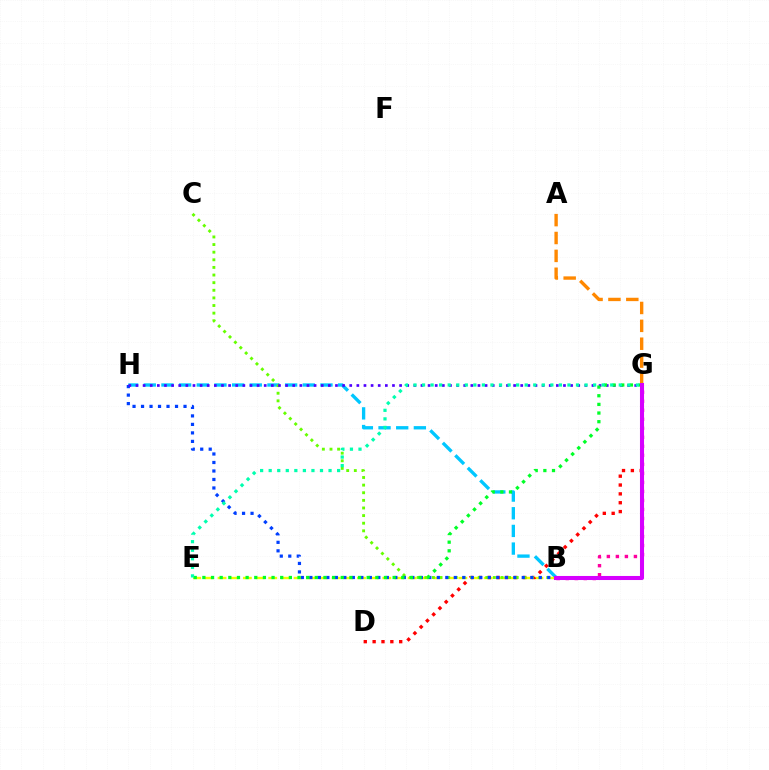{('B', 'H'): [{'color': '#00c7ff', 'line_style': 'dashed', 'thickness': 2.4}, {'color': '#003fff', 'line_style': 'dotted', 'thickness': 2.31}], ('B', 'E'): [{'color': '#eeff00', 'line_style': 'dashed', 'thickness': 1.72}], ('D', 'G'): [{'color': '#ff0000', 'line_style': 'dotted', 'thickness': 2.41}], ('B', 'G'): [{'color': '#ff00a0', 'line_style': 'dotted', 'thickness': 2.45}, {'color': '#d600ff', 'line_style': 'solid', 'thickness': 2.92}], ('B', 'C'): [{'color': '#66ff00', 'line_style': 'dotted', 'thickness': 2.07}], ('G', 'H'): [{'color': '#4f00ff', 'line_style': 'dotted', 'thickness': 1.94}], ('A', 'G'): [{'color': '#ff8800', 'line_style': 'dashed', 'thickness': 2.43}], ('E', 'G'): [{'color': '#00ff27', 'line_style': 'dotted', 'thickness': 2.35}, {'color': '#00ffaf', 'line_style': 'dotted', 'thickness': 2.32}]}